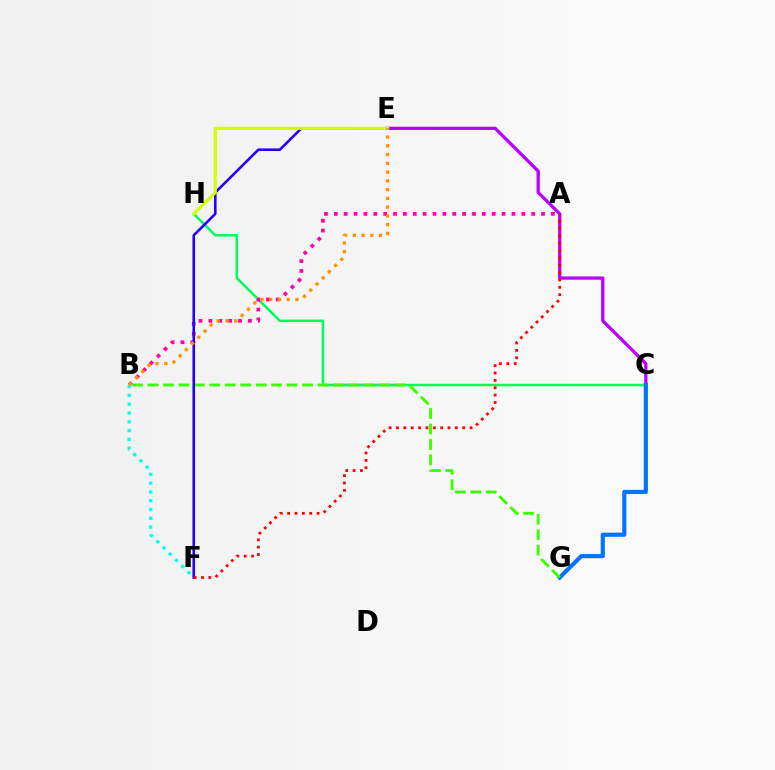{('C', 'E'): [{'color': '#b900ff', 'line_style': 'solid', 'thickness': 2.35}], ('C', 'H'): [{'color': '#00ff5c', 'line_style': 'solid', 'thickness': 1.83}], ('C', 'G'): [{'color': '#0074ff', 'line_style': 'solid', 'thickness': 2.98}], ('A', 'B'): [{'color': '#ff00ac', 'line_style': 'dotted', 'thickness': 2.68}], ('B', 'G'): [{'color': '#3dff00', 'line_style': 'dashed', 'thickness': 2.1}], ('B', 'F'): [{'color': '#00fff6', 'line_style': 'dotted', 'thickness': 2.39}], ('E', 'F'): [{'color': '#2500ff', 'line_style': 'solid', 'thickness': 1.88}], ('E', 'H'): [{'color': '#d1ff00', 'line_style': 'solid', 'thickness': 2.28}], ('B', 'E'): [{'color': '#ff9400', 'line_style': 'dotted', 'thickness': 2.38}], ('A', 'F'): [{'color': '#ff0000', 'line_style': 'dotted', 'thickness': 2.0}]}